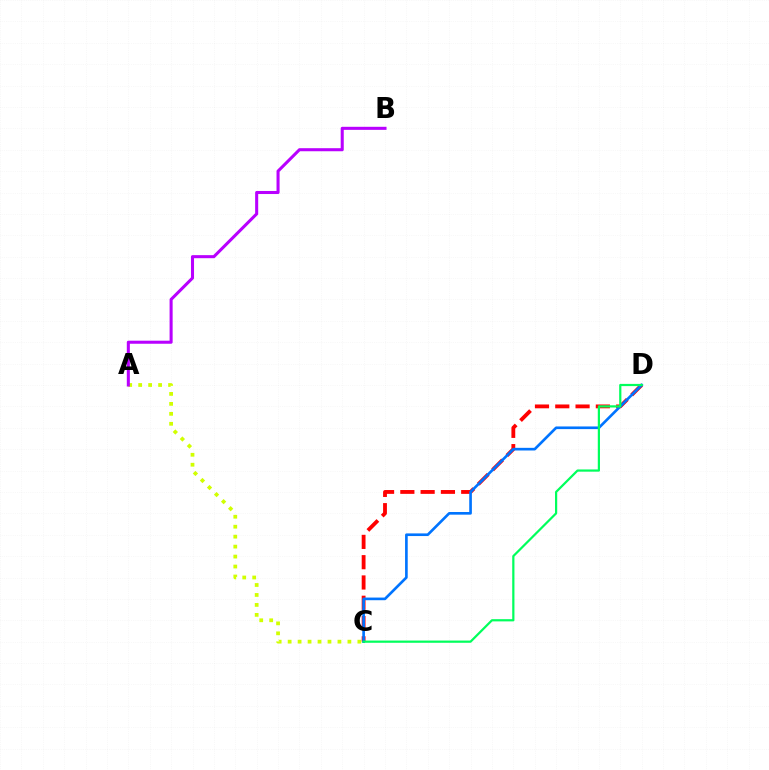{('A', 'C'): [{'color': '#d1ff00', 'line_style': 'dotted', 'thickness': 2.71}], ('C', 'D'): [{'color': '#ff0000', 'line_style': 'dashed', 'thickness': 2.76}, {'color': '#0074ff', 'line_style': 'solid', 'thickness': 1.91}, {'color': '#00ff5c', 'line_style': 'solid', 'thickness': 1.6}], ('A', 'B'): [{'color': '#b900ff', 'line_style': 'solid', 'thickness': 2.2}]}